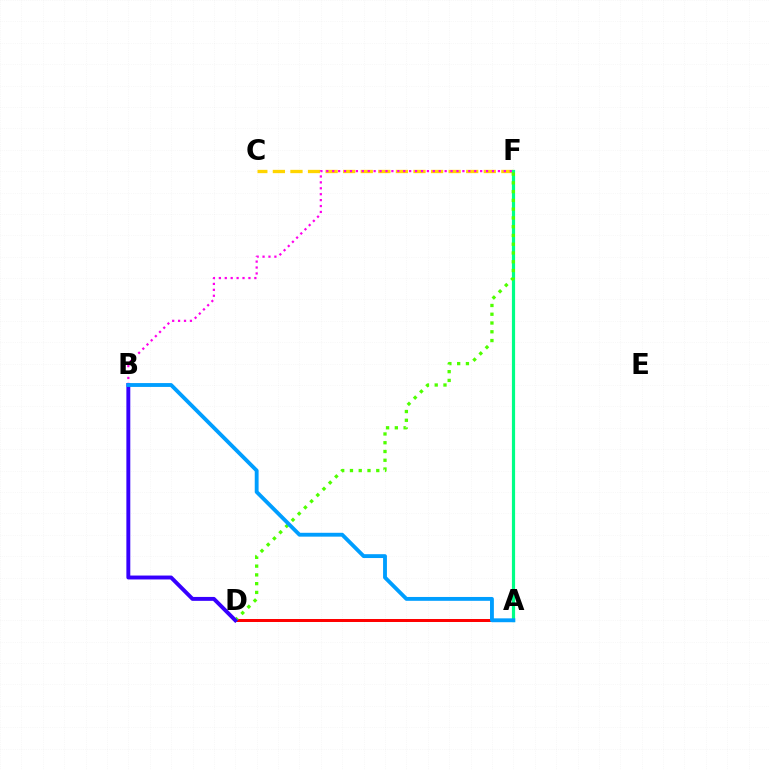{('C', 'F'): [{'color': '#ffd500', 'line_style': 'dashed', 'thickness': 2.39}], ('A', 'F'): [{'color': '#00ff86', 'line_style': 'solid', 'thickness': 2.3}], ('A', 'D'): [{'color': '#ff0000', 'line_style': 'solid', 'thickness': 2.15}], ('B', 'F'): [{'color': '#ff00ed', 'line_style': 'dotted', 'thickness': 1.61}], ('D', 'F'): [{'color': '#4fff00', 'line_style': 'dotted', 'thickness': 2.38}], ('B', 'D'): [{'color': '#3700ff', 'line_style': 'solid', 'thickness': 2.82}], ('A', 'B'): [{'color': '#009eff', 'line_style': 'solid', 'thickness': 2.78}]}